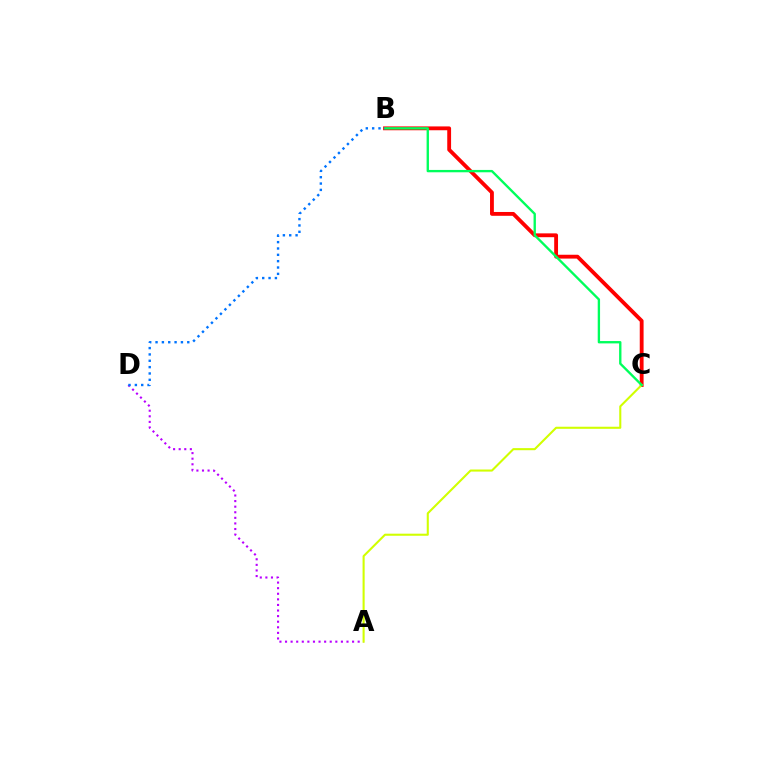{('A', 'D'): [{'color': '#b900ff', 'line_style': 'dotted', 'thickness': 1.52}], ('B', 'C'): [{'color': '#ff0000', 'line_style': 'solid', 'thickness': 2.76}, {'color': '#00ff5c', 'line_style': 'solid', 'thickness': 1.69}], ('A', 'C'): [{'color': '#d1ff00', 'line_style': 'solid', 'thickness': 1.5}], ('B', 'D'): [{'color': '#0074ff', 'line_style': 'dotted', 'thickness': 1.72}]}